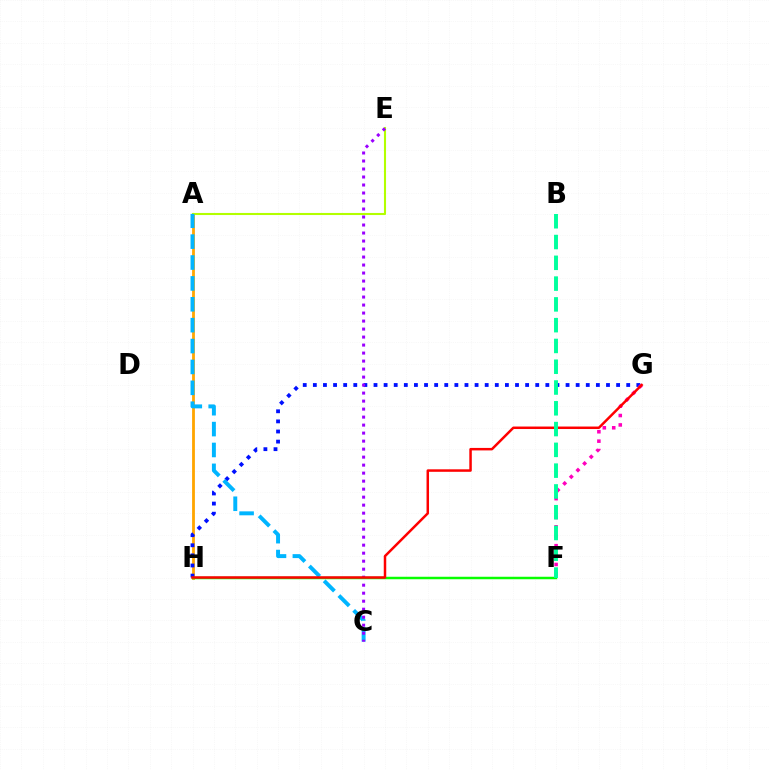{('A', 'H'): [{'color': '#ffa500', 'line_style': 'solid', 'thickness': 2.02}], ('G', 'H'): [{'color': '#0010ff', 'line_style': 'dotted', 'thickness': 2.75}, {'color': '#ff0000', 'line_style': 'solid', 'thickness': 1.79}], ('F', 'G'): [{'color': '#ff00bd', 'line_style': 'dotted', 'thickness': 2.55}], ('A', 'E'): [{'color': '#b3ff00', 'line_style': 'solid', 'thickness': 1.51}], ('A', 'C'): [{'color': '#00b5ff', 'line_style': 'dashed', 'thickness': 2.84}], ('C', 'E'): [{'color': '#9b00ff', 'line_style': 'dotted', 'thickness': 2.17}], ('F', 'H'): [{'color': '#08ff00', 'line_style': 'solid', 'thickness': 1.78}], ('B', 'F'): [{'color': '#00ff9d', 'line_style': 'dashed', 'thickness': 2.82}]}